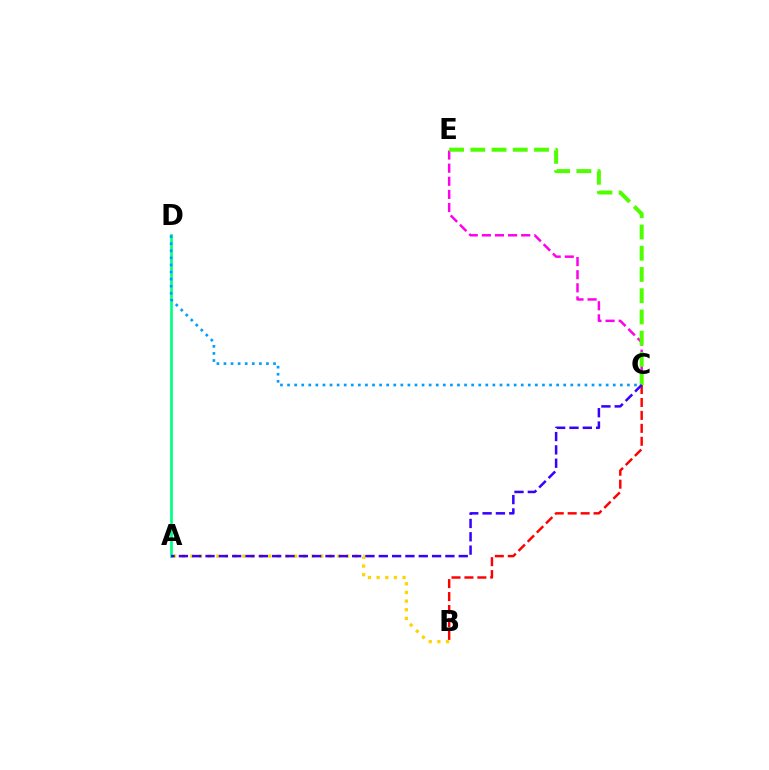{('A', 'B'): [{'color': '#ffd500', 'line_style': 'dotted', 'thickness': 2.35}], ('A', 'D'): [{'color': '#00ff86', 'line_style': 'solid', 'thickness': 1.95}], ('B', 'C'): [{'color': '#ff0000', 'line_style': 'dashed', 'thickness': 1.76}], ('C', 'E'): [{'color': '#ff00ed', 'line_style': 'dashed', 'thickness': 1.78}, {'color': '#4fff00', 'line_style': 'dashed', 'thickness': 2.88}], ('C', 'D'): [{'color': '#009eff', 'line_style': 'dotted', 'thickness': 1.92}], ('A', 'C'): [{'color': '#3700ff', 'line_style': 'dashed', 'thickness': 1.81}]}